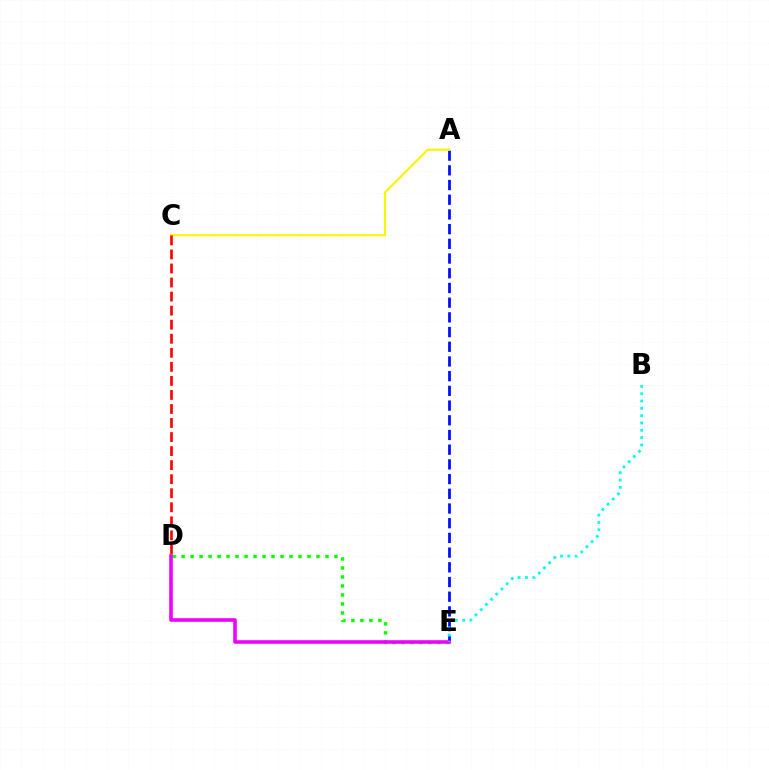{('A', 'E'): [{'color': '#0010ff', 'line_style': 'dashed', 'thickness': 2.0}], ('A', 'C'): [{'color': '#fcf500', 'line_style': 'solid', 'thickness': 1.58}], ('D', 'E'): [{'color': '#08ff00', 'line_style': 'dotted', 'thickness': 2.44}, {'color': '#ee00ff', 'line_style': 'solid', 'thickness': 2.57}], ('B', 'E'): [{'color': '#00fff6', 'line_style': 'dotted', 'thickness': 1.99}], ('C', 'D'): [{'color': '#ff0000', 'line_style': 'dashed', 'thickness': 1.91}]}